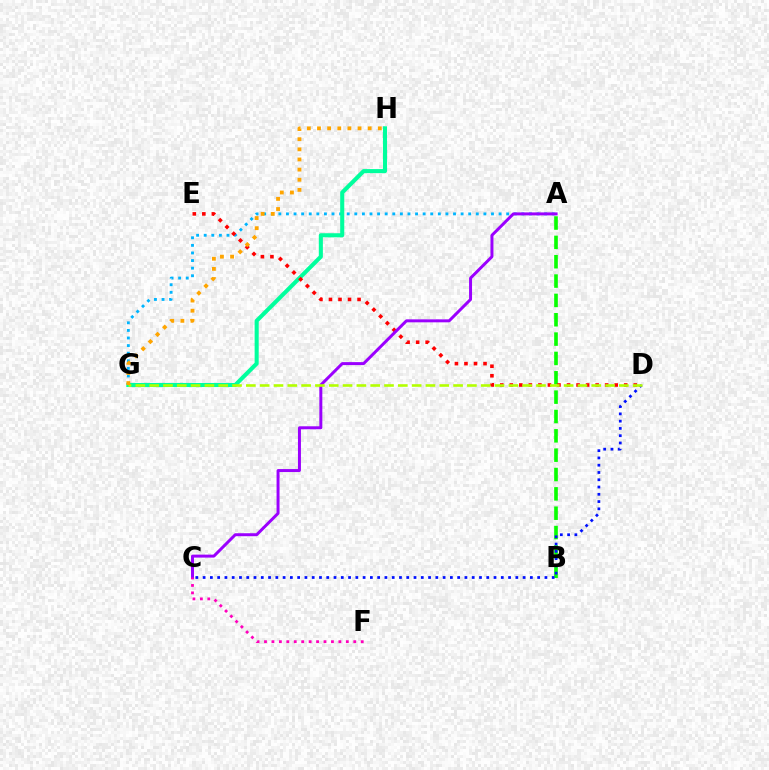{('A', 'G'): [{'color': '#00b5ff', 'line_style': 'dotted', 'thickness': 2.06}], ('A', 'B'): [{'color': '#08ff00', 'line_style': 'dashed', 'thickness': 2.63}], ('C', 'D'): [{'color': '#0010ff', 'line_style': 'dotted', 'thickness': 1.98}], ('G', 'H'): [{'color': '#00ff9d', 'line_style': 'solid', 'thickness': 2.94}, {'color': '#ffa500', 'line_style': 'dotted', 'thickness': 2.75}], ('D', 'E'): [{'color': '#ff0000', 'line_style': 'dotted', 'thickness': 2.59}], ('A', 'C'): [{'color': '#9b00ff', 'line_style': 'solid', 'thickness': 2.14}], ('D', 'G'): [{'color': '#b3ff00', 'line_style': 'dashed', 'thickness': 1.88}], ('C', 'F'): [{'color': '#ff00bd', 'line_style': 'dotted', 'thickness': 2.02}]}